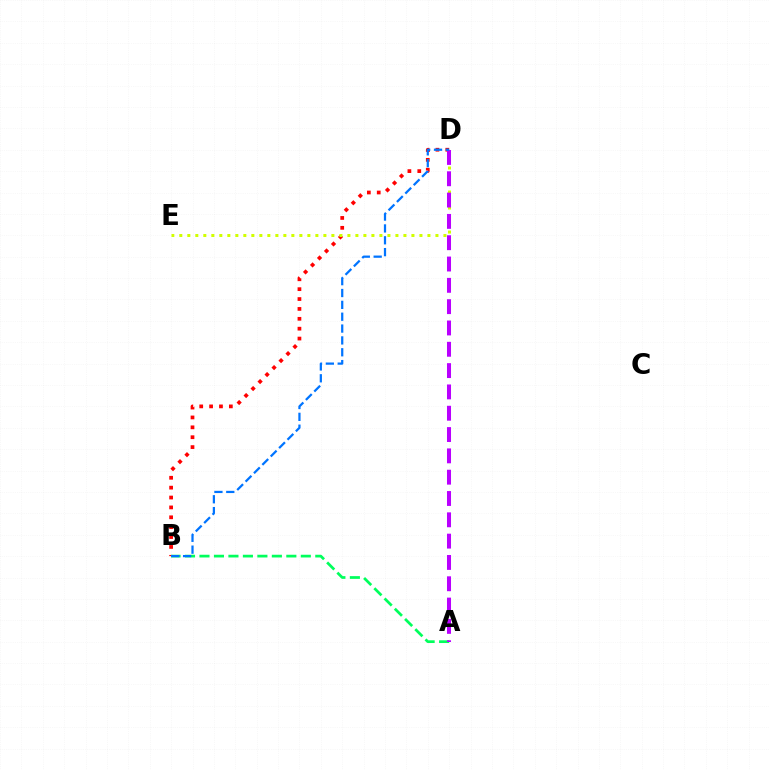{('B', 'D'): [{'color': '#ff0000', 'line_style': 'dotted', 'thickness': 2.69}, {'color': '#0074ff', 'line_style': 'dashed', 'thickness': 1.61}], ('D', 'E'): [{'color': '#d1ff00', 'line_style': 'dotted', 'thickness': 2.17}], ('A', 'B'): [{'color': '#00ff5c', 'line_style': 'dashed', 'thickness': 1.97}], ('A', 'D'): [{'color': '#b900ff', 'line_style': 'dashed', 'thickness': 2.9}]}